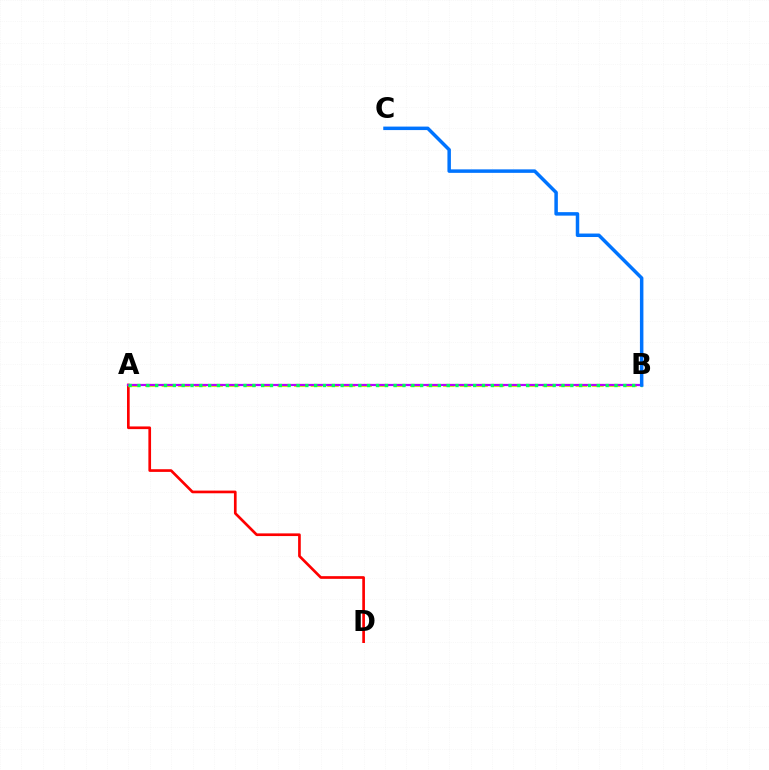{('A', 'D'): [{'color': '#ff0000', 'line_style': 'solid', 'thickness': 1.93}], ('A', 'B'): [{'color': '#d1ff00', 'line_style': 'dashed', 'thickness': 2.25}, {'color': '#b900ff', 'line_style': 'solid', 'thickness': 1.6}, {'color': '#00ff5c', 'line_style': 'dotted', 'thickness': 2.4}], ('B', 'C'): [{'color': '#0074ff', 'line_style': 'solid', 'thickness': 2.51}]}